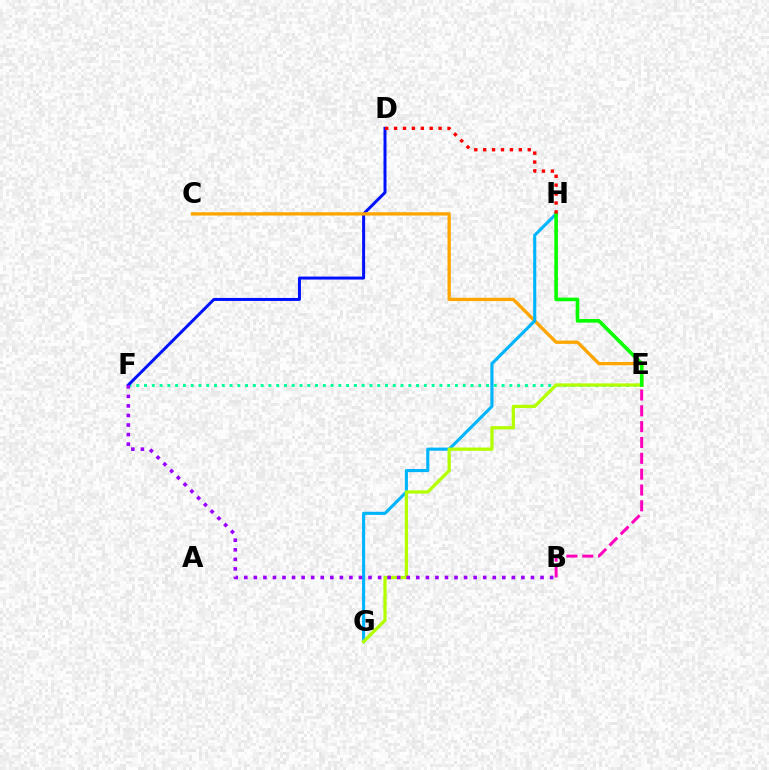{('E', 'F'): [{'color': '#00ff9d', 'line_style': 'dotted', 'thickness': 2.11}], ('D', 'F'): [{'color': '#0010ff', 'line_style': 'solid', 'thickness': 2.15}], ('C', 'E'): [{'color': '#ffa500', 'line_style': 'solid', 'thickness': 2.38}], ('G', 'H'): [{'color': '#00b5ff', 'line_style': 'solid', 'thickness': 2.24}], ('E', 'G'): [{'color': '#b3ff00', 'line_style': 'solid', 'thickness': 2.36}], ('B', 'F'): [{'color': '#9b00ff', 'line_style': 'dotted', 'thickness': 2.6}], ('E', 'H'): [{'color': '#08ff00', 'line_style': 'solid', 'thickness': 2.61}], ('B', 'E'): [{'color': '#ff00bd', 'line_style': 'dashed', 'thickness': 2.15}], ('D', 'H'): [{'color': '#ff0000', 'line_style': 'dotted', 'thickness': 2.42}]}